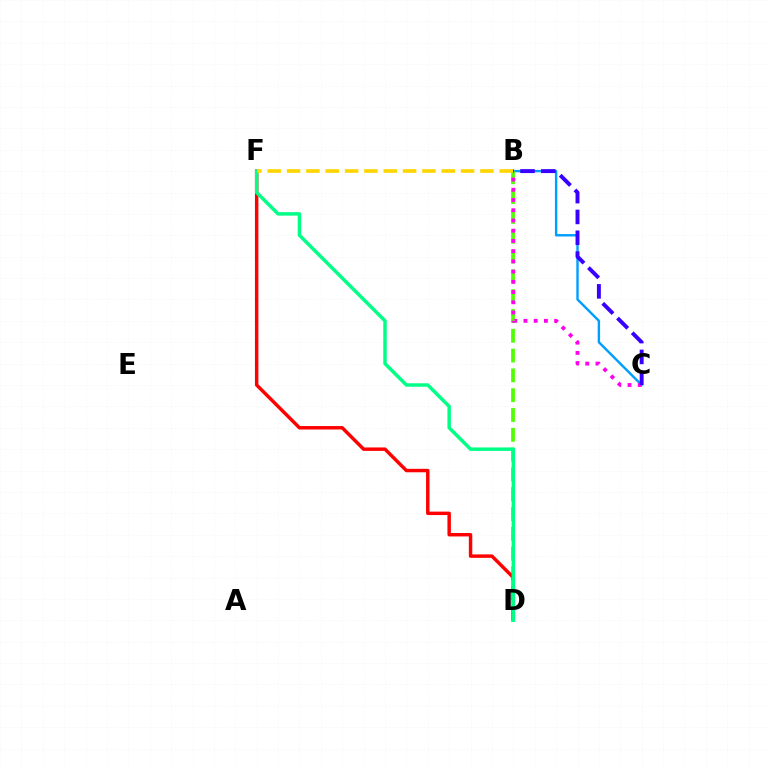{('B', 'C'): [{'color': '#009eff', 'line_style': 'solid', 'thickness': 1.73}, {'color': '#ff00ed', 'line_style': 'dotted', 'thickness': 2.78}, {'color': '#3700ff', 'line_style': 'dashed', 'thickness': 2.83}], ('B', 'D'): [{'color': '#4fff00', 'line_style': 'dashed', 'thickness': 2.69}], ('D', 'F'): [{'color': '#ff0000', 'line_style': 'solid', 'thickness': 2.48}, {'color': '#00ff86', 'line_style': 'solid', 'thickness': 2.49}], ('B', 'F'): [{'color': '#ffd500', 'line_style': 'dashed', 'thickness': 2.63}]}